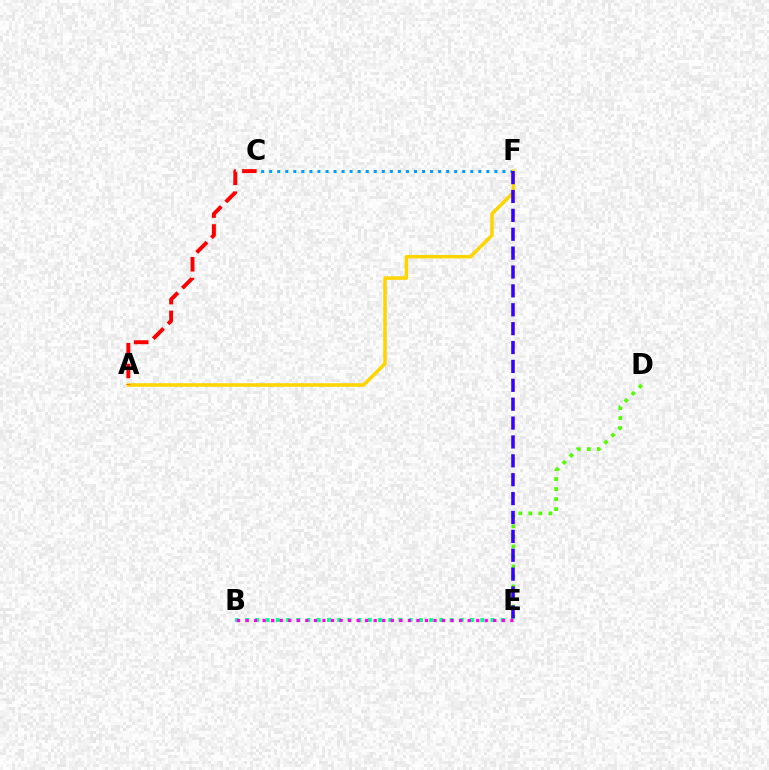{('C', 'F'): [{'color': '#009eff', 'line_style': 'dotted', 'thickness': 2.19}], ('A', 'F'): [{'color': '#ffd500', 'line_style': 'solid', 'thickness': 2.54}], ('B', 'E'): [{'color': '#00ff86', 'line_style': 'dotted', 'thickness': 2.78}, {'color': '#ff00ed', 'line_style': 'dotted', 'thickness': 2.32}], ('D', 'E'): [{'color': '#4fff00', 'line_style': 'dotted', 'thickness': 2.72}], ('A', 'C'): [{'color': '#ff0000', 'line_style': 'dashed', 'thickness': 2.83}], ('E', 'F'): [{'color': '#3700ff', 'line_style': 'dashed', 'thickness': 2.57}]}